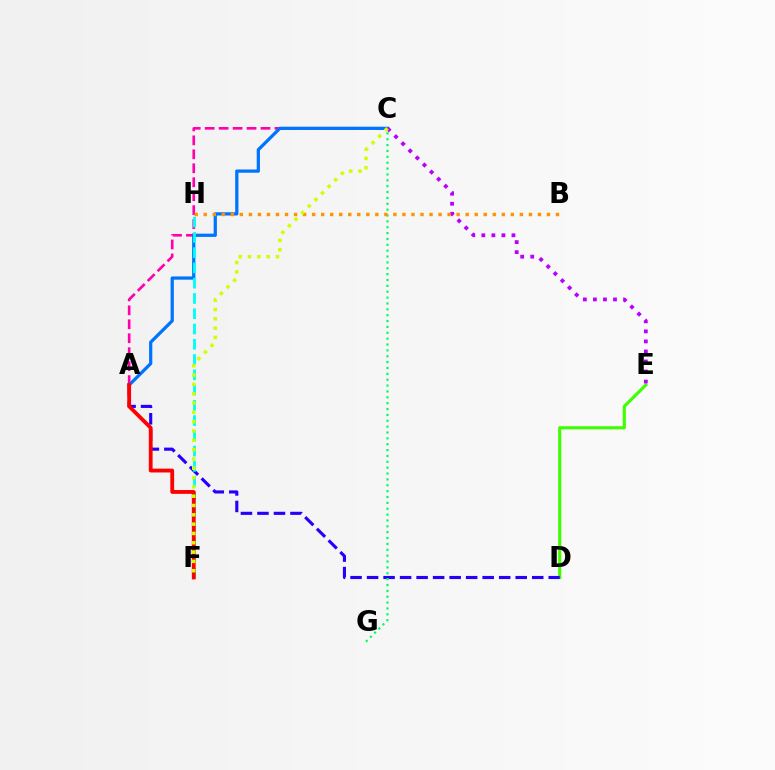{('D', 'E'): [{'color': '#3dff00', 'line_style': 'solid', 'thickness': 2.25}], ('A', 'D'): [{'color': '#2500ff', 'line_style': 'dashed', 'thickness': 2.24}], ('A', 'C'): [{'color': '#ff00ac', 'line_style': 'dashed', 'thickness': 1.9}, {'color': '#0074ff', 'line_style': 'solid', 'thickness': 2.34}], ('C', 'G'): [{'color': '#00ff5c', 'line_style': 'dotted', 'thickness': 1.59}], ('C', 'E'): [{'color': '#b900ff', 'line_style': 'dotted', 'thickness': 2.73}], ('B', 'H'): [{'color': '#ff9400', 'line_style': 'dotted', 'thickness': 2.45}], ('F', 'H'): [{'color': '#00fff6', 'line_style': 'dashed', 'thickness': 2.07}], ('A', 'F'): [{'color': '#ff0000', 'line_style': 'solid', 'thickness': 2.75}], ('C', 'F'): [{'color': '#d1ff00', 'line_style': 'dotted', 'thickness': 2.53}]}